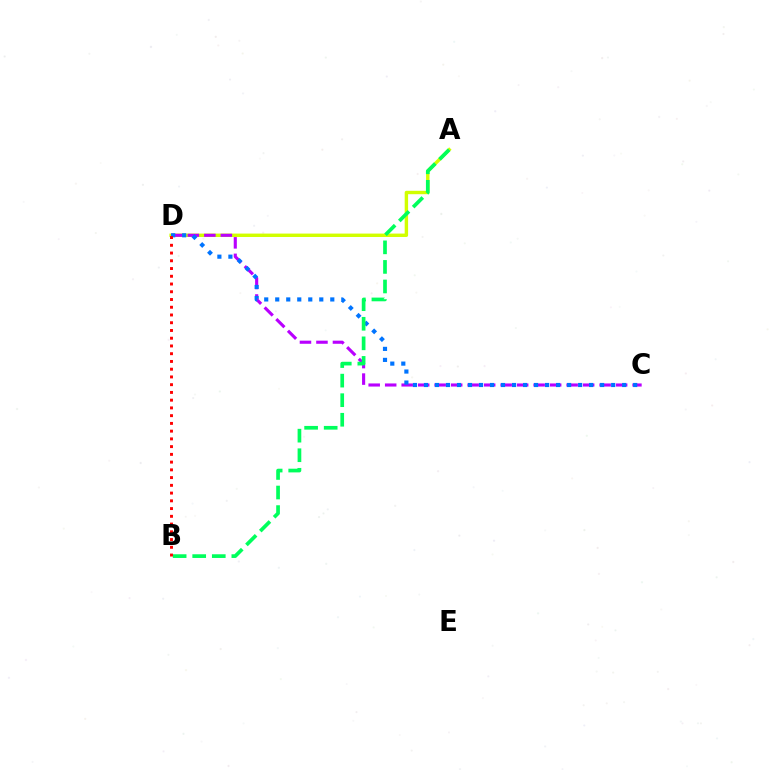{('A', 'D'): [{'color': '#d1ff00', 'line_style': 'solid', 'thickness': 2.45}], ('C', 'D'): [{'color': '#b900ff', 'line_style': 'dashed', 'thickness': 2.24}, {'color': '#0074ff', 'line_style': 'dotted', 'thickness': 2.99}], ('A', 'B'): [{'color': '#00ff5c', 'line_style': 'dashed', 'thickness': 2.66}], ('B', 'D'): [{'color': '#ff0000', 'line_style': 'dotted', 'thickness': 2.1}]}